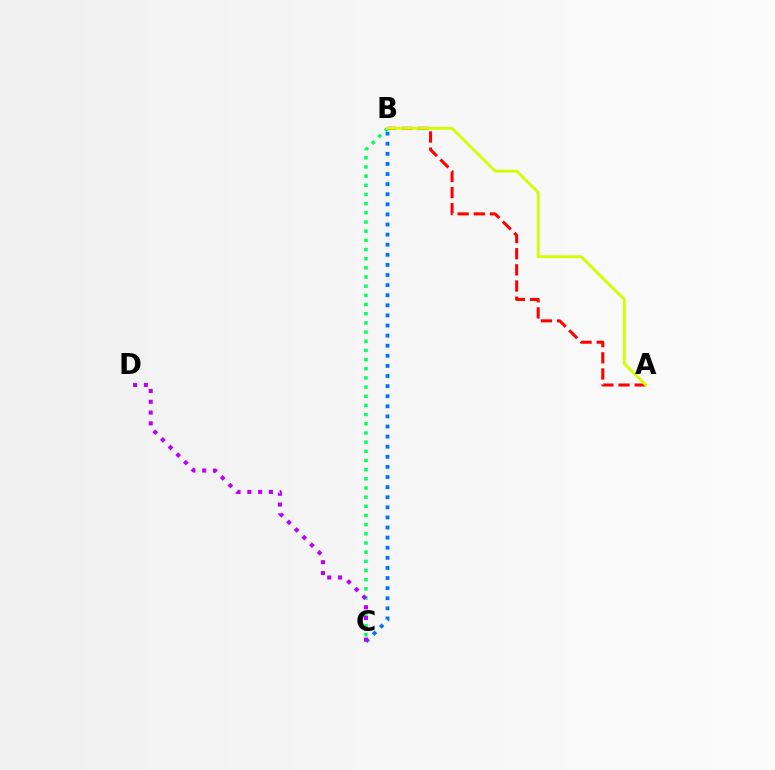{('B', 'C'): [{'color': '#00ff5c', 'line_style': 'dotted', 'thickness': 2.49}, {'color': '#0074ff', 'line_style': 'dotted', 'thickness': 2.74}], ('A', 'B'): [{'color': '#ff0000', 'line_style': 'dashed', 'thickness': 2.19}, {'color': '#d1ff00', 'line_style': 'solid', 'thickness': 2.05}], ('C', 'D'): [{'color': '#b900ff', 'line_style': 'dotted', 'thickness': 2.93}]}